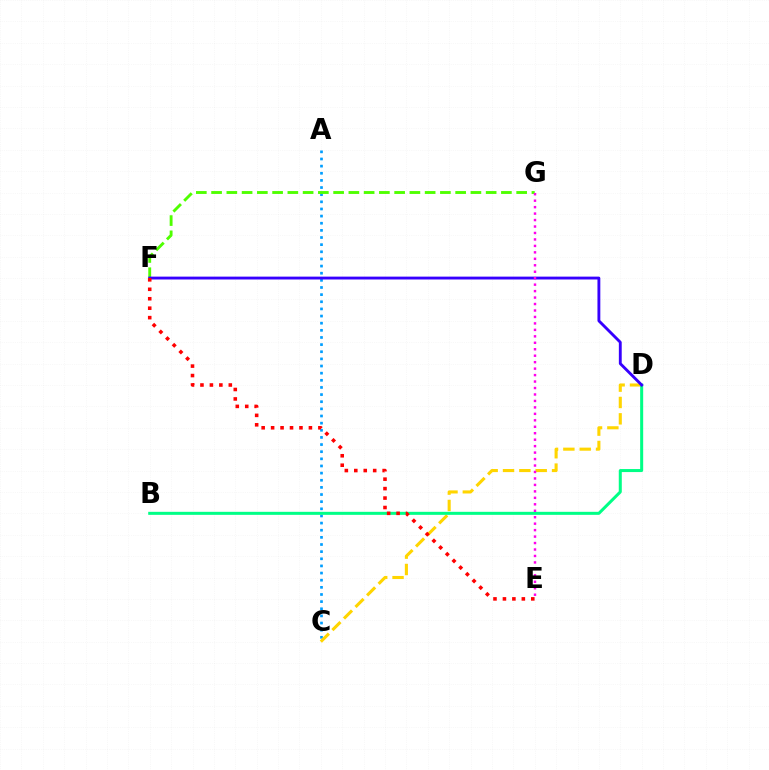{('A', 'C'): [{'color': '#009eff', 'line_style': 'dotted', 'thickness': 1.94}], ('C', 'D'): [{'color': '#ffd500', 'line_style': 'dashed', 'thickness': 2.22}], ('B', 'D'): [{'color': '#00ff86', 'line_style': 'solid', 'thickness': 2.18}], ('F', 'G'): [{'color': '#4fff00', 'line_style': 'dashed', 'thickness': 2.07}], ('D', 'F'): [{'color': '#3700ff', 'line_style': 'solid', 'thickness': 2.06}], ('E', 'G'): [{'color': '#ff00ed', 'line_style': 'dotted', 'thickness': 1.76}], ('E', 'F'): [{'color': '#ff0000', 'line_style': 'dotted', 'thickness': 2.57}]}